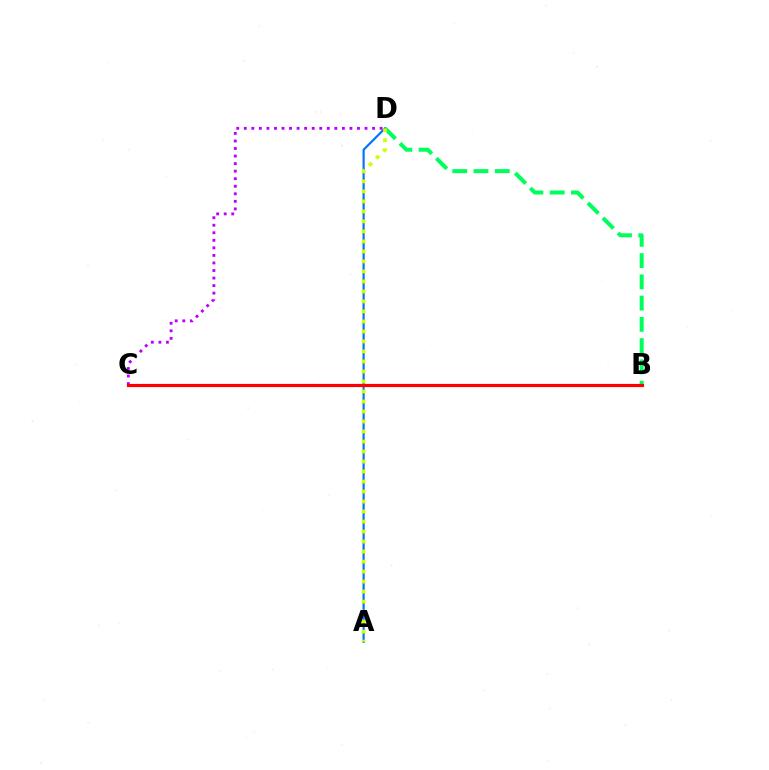{('B', 'D'): [{'color': '#00ff5c', 'line_style': 'dashed', 'thickness': 2.89}], ('A', 'D'): [{'color': '#0074ff', 'line_style': 'solid', 'thickness': 1.56}, {'color': '#d1ff00', 'line_style': 'dotted', 'thickness': 2.72}], ('C', 'D'): [{'color': '#b900ff', 'line_style': 'dotted', 'thickness': 2.05}], ('B', 'C'): [{'color': '#ff0000', 'line_style': 'solid', 'thickness': 2.28}]}